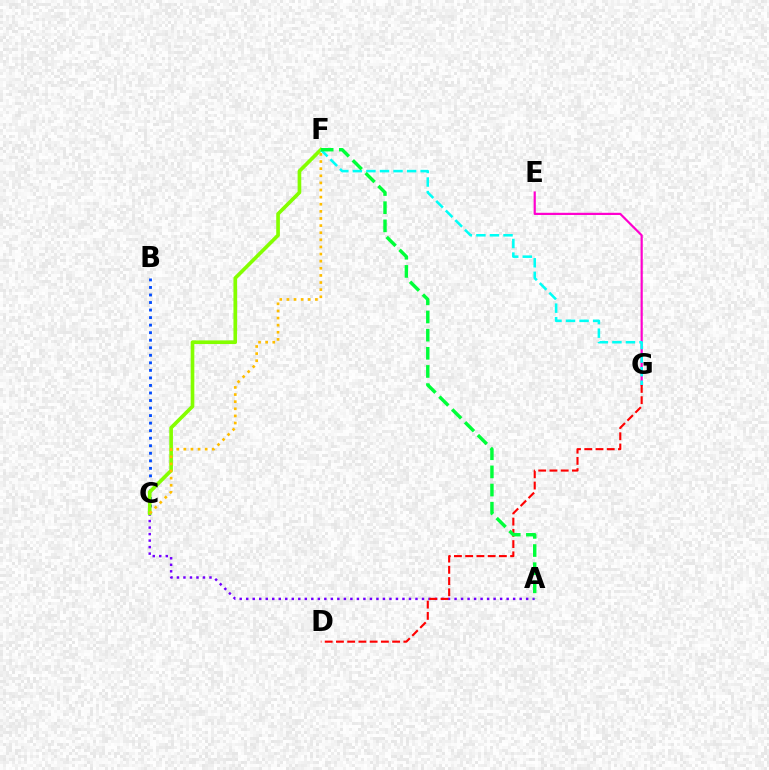{('B', 'C'): [{'color': '#004bff', 'line_style': 'dotted', 'thickness': 2.05}], ('A', 'C'): [{'color': '#7200ff', 'line_style': 'dotted', 'thickness': 1.77}], ('E', 'G'): [{'color': '#ff00cf', 'line_style': 'solid', 'thickness': 1.58}], ('C', 'F'): [{'color': '#84ff00', 'line_style': 'solid', 'thickness': 2.63}, {'color': '#ffbd00', 'line_style': 'dotted', 'thickness': 1.93}], ('D', 'G'): [{'color': '#ff0000', 'line_style': 'dashed', 'thickness': 1.53}], ('F', 'G'): [{'color': '#00fff6', 'line_style': 'dashed', 'thickness': 1.84}], ('A', 'F'): [{'color': '#00ff39', 'line_style': 'dashed', 'thickness': 2.47}]}